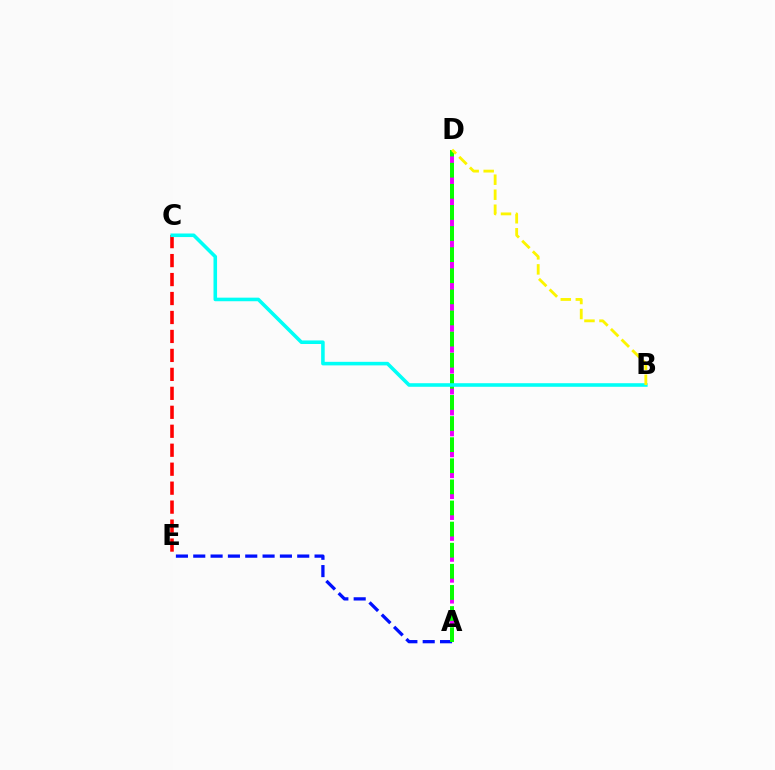{('A', 'D'): [{'color': '#ee00ff', 'line_style': 'dashed', 'thickness': 2.84}, {'color': '#08ff00', 'line_style': 'dashed', 'thickness': 2.87}], ('C', 'E'): [{'color': '#ff0000', 'line_style': 'dashed', 'thickness': 2.58}], ('A', 'E'): [{'color': '#0010ff', 'line_style': 'dashed', 'thickness': 2.35}], ('B', 'C'): [{'color': '#00fff6', 'line_style': 'solid', 'thickness': 2.57}], ('B', 'D'): [{'color': '#fcf500', 'line_style': 'dashed', 'thickness': 2.04}]}